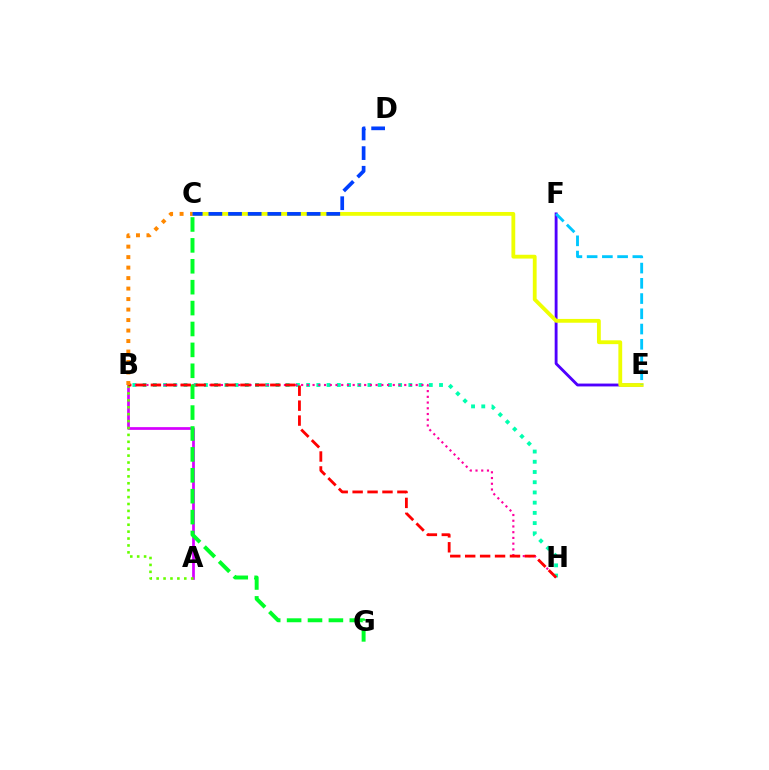{('A', 'B'): [{'color': '#d600ff', 'line_style': 'solid', 'thickness': 1.96}, {'color': '#66ff00', 'line_style': 'dotted', 'thickness': 1.88}], ('B', 'H'): [{'color': '#00ffaf', 'line_style': 'dotted', 'thickness': 2.78}, {'color': '#ff00a0', 'line_style': 'dotted', 'thickness': 1.56}, {'color': '#ff0000', 'line_style': 'dashed', 'thickness': 2.03}], ('E', 'F'): [{'color': '#4f00ff', 'line_style': 'solid', 'thickness': 2.06}, {'color': '#00c7ff', 'line_style': 'dashed', 'thickness': 2.07}], ('C', 'E'): [{'color': '#eeff00', 'line_style': 'solid', 'thickness': 2.75}], ('C', 'G'): [{'color': '#00ff27', 'line_style': 'dashed', 'thickness': 2.84}], ('B', 'C'): [{'color': '#ff8800', 'line_style': 'dotted', 'thickness': 2.85}], ('C', 'D'): [{'color': '#003fff', 'line_style': 'dashed', 'thickness': 2.67}]}